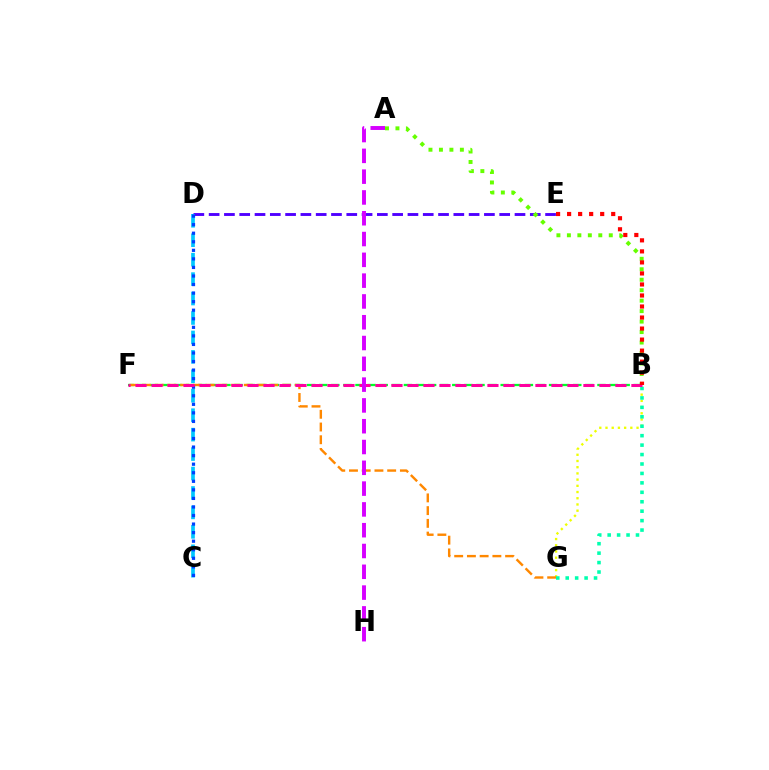{('B', 'G'): [{'color': '#eeff00', 'line_style': 'dotted', 'thickness': 1.69}, {'color': '#00ffaf', 'line_style': 'dotted', 'thickness': 2.56}], ('D', 'E'): [{'color': '#4f00ff', 'line_style': 'dashed', 'thickness': 2.08}], ('C', 'D'): [{'color': '#00c7ff', 'line_style': 'dashed', 'thickness': 2.64}, {'color': '#003fff', 'line_style': 'dotted', 'thickness': 2.32}], ('B', 'F'): [{'color': '#00ff27', 'line_style': 'dashed', 'thickness': 1.64}, {'color': '#ff00a0', 'line_style': 'dashed', 'thickness': 2.17}], ('F', 'G'): [{'color': '#ff8800', 'line_style': 'dashed', 'thickness': 1.73}], ('A', 'B'): [{'color': '#66ff00', 'line_style': 'dotted', 'thickness': 2.84}], ('B', 'E'): [{'color': '#ff0000', 'line_style': 'dotted', 'thickness': 3.0}], ('A', 'H'): [{'color': '#d600ff', 'line_style': 'dashed', 'thickness': 2.83}]}